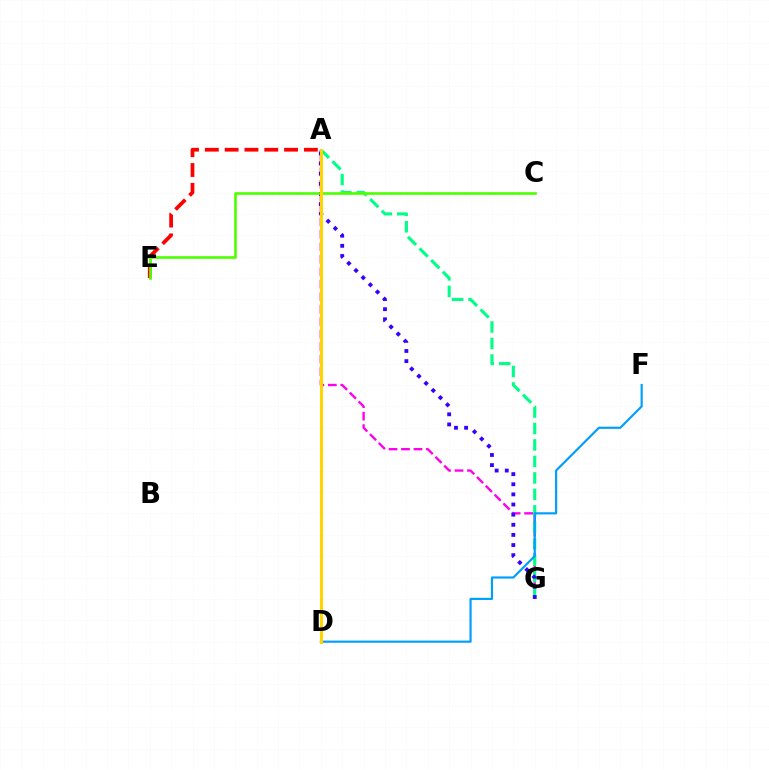{('A', 'G'): [{'color': '#ff00ed', 'line_style': 'dashed', 'thickness': 1.69}, {'color': '#00ff86', 'line_style': 'dashed', 'thickness': 2.24}, {'color': '#3700ff', 'line_style': 'dotted', 'thickness': 2.75}], ('A', 'E'): [{'color': '#ff0000', 'line_style': 'dashed', 'thickness': 2.69}], ('D', 'F'): [{'color': '#009eff', 'line_style': 'solid', 'thickness': 1.56}], ('C', 'E'): [{'color': '#4fff00', 'line_style': 'solid', 'thickness': 1.91}], ('A', 'D'): [{'color': '#ffd500', 'line_style': 'solid', 'thickness': 2.16}]}